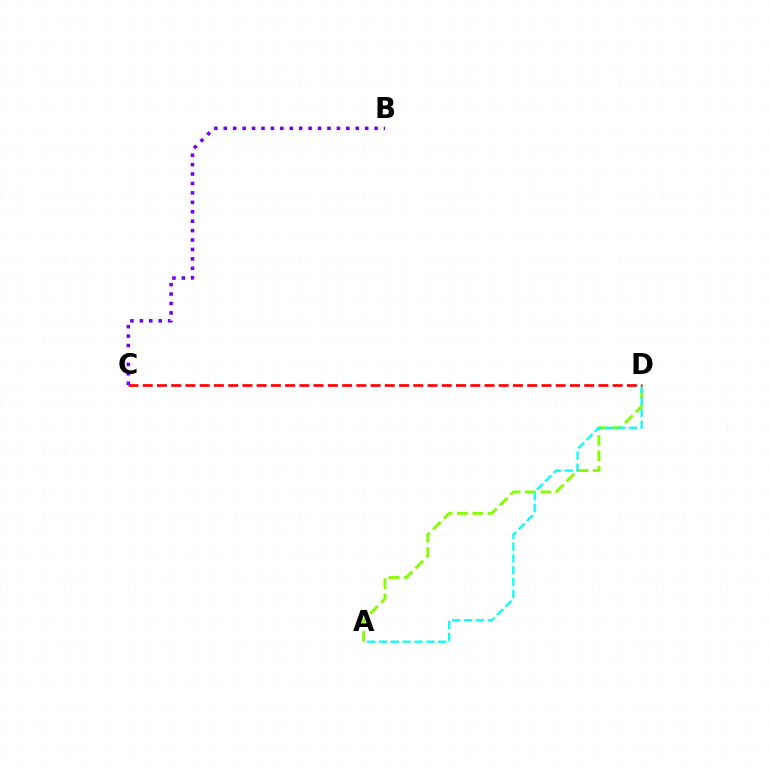{('A', 'D'): [{'color': '#84ff00', 'line_style': 'dashed', 'thickness': 2.09}, {'color': '#00fff6', 'line_style': 'dashed', 'thickness': 1.61}], ('C', 'D'): [{'color': '#ff0000', 'line_style': 'dashed', 'thickness': 1.93}], ('B', 'C'): [{'color': '#7200ff', 'line_style': 'dotted', 'thickness': 2.56}]}